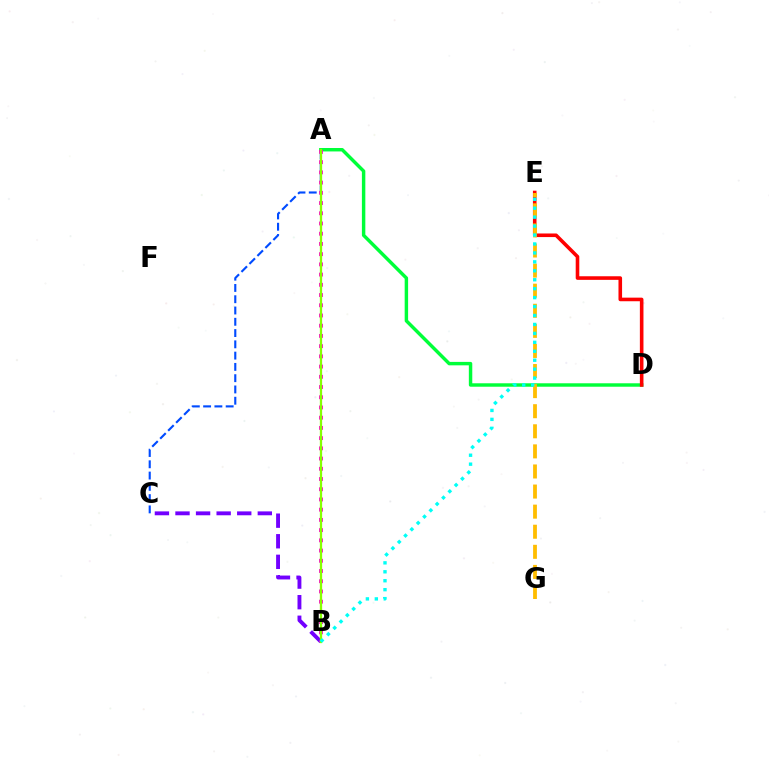{('B', 'C'): [{'color': '#7200ff', 'line_style': 'dashed', 'thickness': 2.8}], ('A', 'C'): [{'color': '#004bff', 'line_style': 'dashed', 'thickness': 1.53}], ('A', 'D'): [{'color': '#00ff39', 'line_style': 'solid', 'thickness': 2.48}], ('A', 'B'): [{'color': '#ff00cf', 'line_style': 'dotted', 'thickness': 2.78}, {'color': '#84ff00', 'line_style': 'solid', 'thickness': 1.65}], ('D', 'E'): [{'color': '#ff0000', 'line_style': 'solid', 'thickness': 2.59}], ('E', 'G'): [{'color': '#ffbd00', 'line_style': 'dashed', 'thickness': 2.73}], ('B', 'E'): [{'color': '#00fff6', 'line_style': 'dotted', 'thickness': 2.43}]}